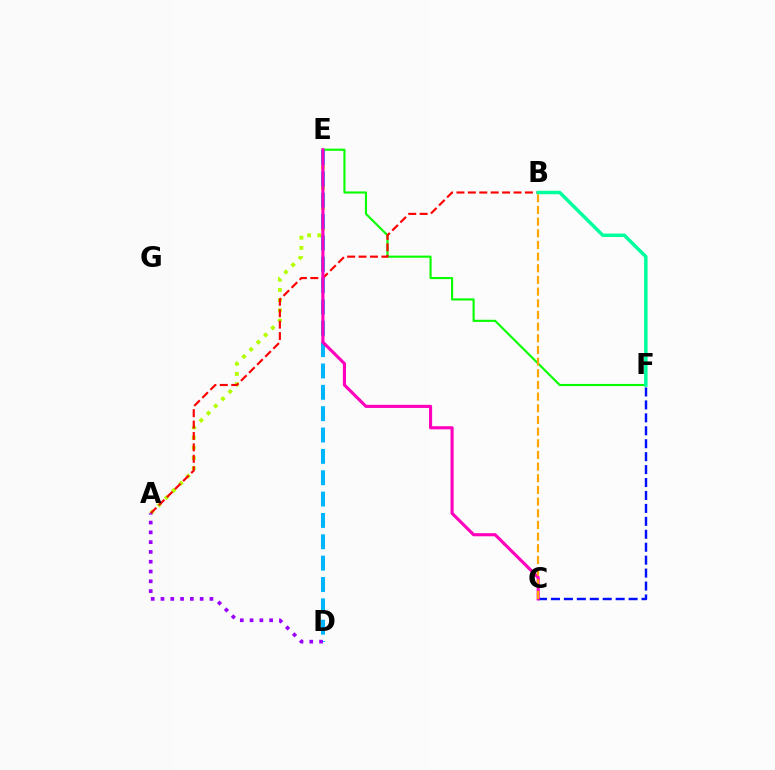{('A', 'E'): [{'color': '#b3ff00', 'line_style': 'dotted', 'thickness': 2.77}], ('E', 'F'): [{'color': '#08ff00', 'line_style': 'solid', 'thickness': 1.53}], ('D', 'E'): [{'color': '#00b5ff', 'line_style': 'dashed', 'thickness': 2.9}], ('C', 'F'): [{'color': '#0010ff', 'line_style': 'dashed', 'thickness': 1.76}], ('A', 'B'): [{'color': '#ff0000', 'line_style': 'dashed', 'thickness': 1.55}], ('A', 'D'): [{'color': '#9b00ff', 'line_style': 'dotted', 'thickness': 2.66}], ('C', 'E'): [{'color': '#ff00bd', 'line_style': 'solid', 'thickness': 2.24}], ('B', 'C'): [{'color': '#ffa500', 'line_style': 'dashed', 'thickness': 1.58}], ('B', 'F'): [{'color': '#00ff9d', 'line_style': 'solid', 'thickness': 2.5}]}